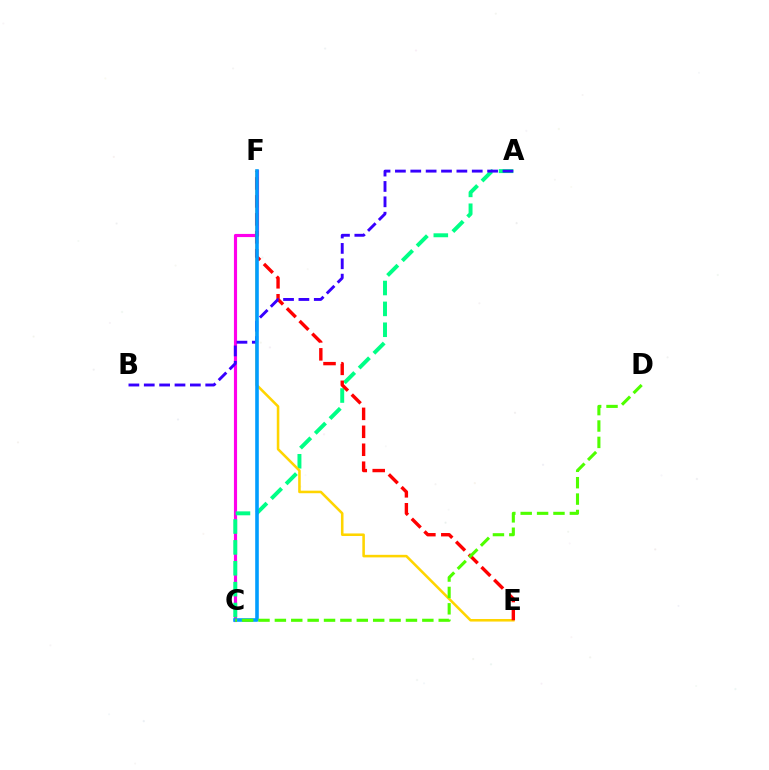{('C', 'F'): [{'color': '#ff00ed', 'line_style': 'solid', 'thickness': 2.26}, {'color': '#009eff', 'line_style': 'solid', 'thickness': 2.59}], ('A', 'C'): [{'color': '#00ff86', 'line_style': 'dashed', 'thickness': 2.84}], ('E', 'F'): [{'color': '#ffd500', 'line_style': 'solid', 'thickness': 1.84}, {'color': '#ff0000', 'line_style': 'dashed', 'thickness': 2.44}], ('A', 'B'): [{'color': '#3700ff', 'line_style': 'dashed', 'thickness': 2.09}], ('C', 'D'): [{'color': '#4fff00', 'line_style': 'dashed', 'thickness': 2.23}]}